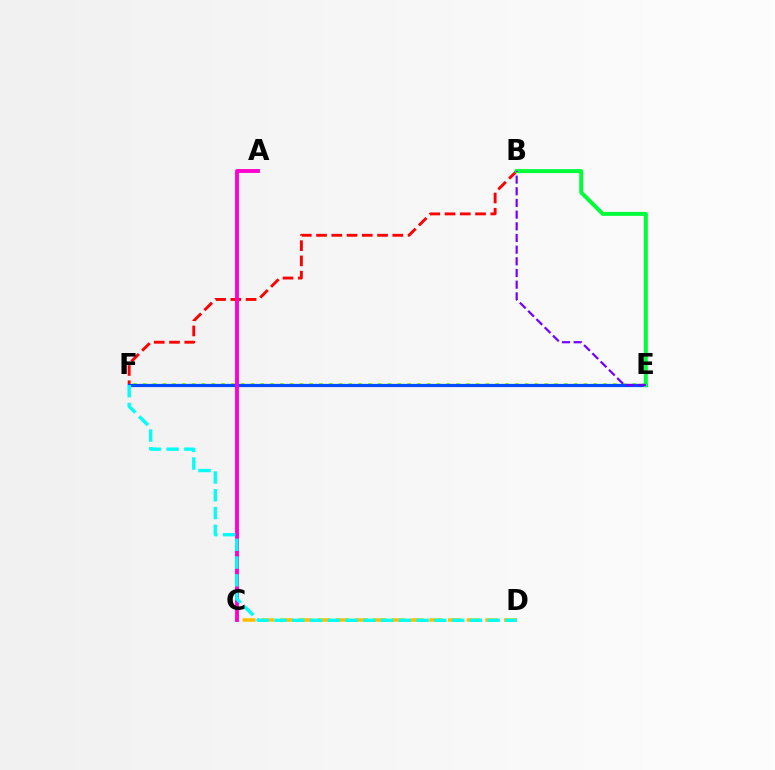{('E', 'F'): [{'color': '#84ff00', 'line_style': 'dotted', 'thickness': 2.66}, {'color': '#004bff', 'line_style': 'solid', 'thickness': 2.32}], ('C', 'D'): [{'color': '#ffbd00', 'line_style': 'dashed', 'thickness': 2.54}], ('B', 'F'): [{'color': '#ff0000', 'line_style': 'dashed', 'thickness': 2.07}], ('B', 'E'): [{'color': '#00ff39', 'line_style': 'solid', 'thickness': 2.86}, {'color': '#7200ff', 'line_style': 'dashed', 'thickness': 1.59}], ('A', 'C'): [{'color': '#ff00cf', 'line_style': 'solid', 'thickness': 2.79}], ('D', 'F'): [{'color': '#00fff6', 'line_style': 'dashed', 'thickness': 2.41}]}